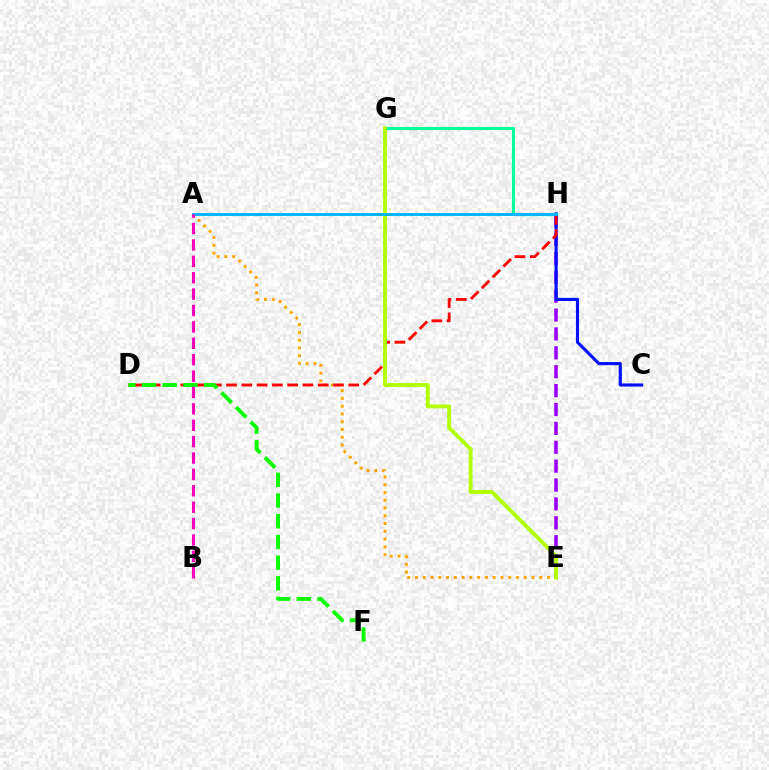{('A', 'E'): [{'color': '#ffa500', 'line_style': 'dotted', 'thickness': 2.11}], ('E', 'H'): [{'color': '#9b00ff', 'line_style': 'dashed', 'thickness': 2.57}], ('G', 'H'): [{'color': '#00ff9d', 'line_style': 'solid', 'thickness': 2.26}], ('C', 'H'): [{'color': '#0010ff', 'line_style': 'solid', 'thickness': 2.25}], ('D', 'H'): [{'color': '#ff0000', 'line_style': 'dashed', 'thickness': 2.08}], ('E', 'G'): [{'color': '#b3ff00', 'line_style': 'solid', 'thickness': 2.81}], ('D', 'F'): [{'color': '#08ff00', 'line_style': 'dashed', 'thickness': 2.81}], ('A', 'H'): [{'color': '#00b5ff', 'line_style': 'solid', 'thickness': 2.16}], ('A', 'B'): [{'color': '#ff00bd', 'line_style': 'dashed', 'thickness': 2.23}]}